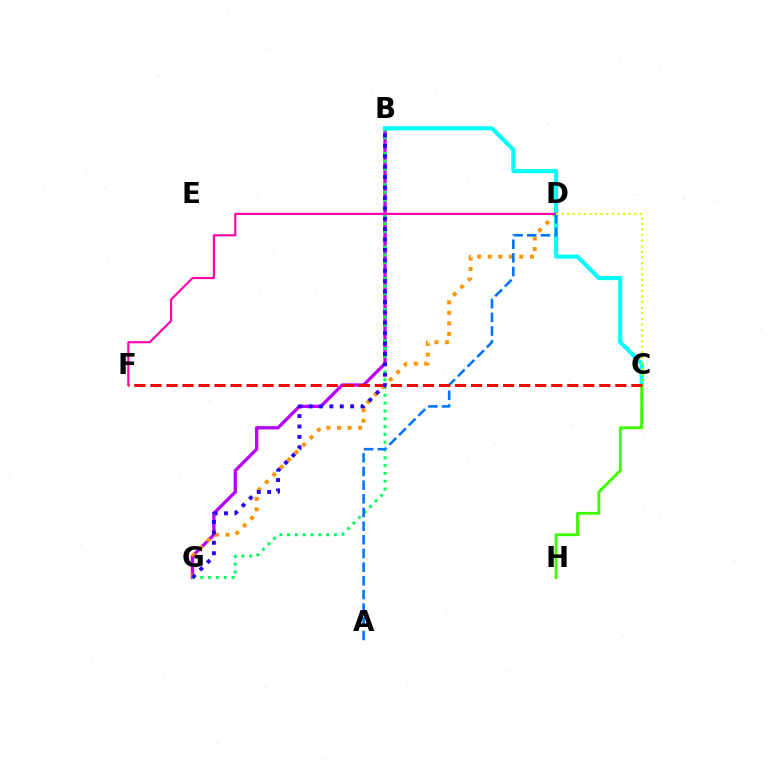{('B', 'G'): [{'color': '#b900ff', 'line_style': 'solid', 'thickness': 2.36}, {'color': '#00ff5c', 'line_style': 'dotted', 'thickness': 2.12}, {'color': '#2500ff', 'line_style': 'dotted', 'thickness': 2.83}], ('D', 'G'): [{'color': '#ff9400', 'line_style': 'dotted', 'thickness': 2.86}], ('B', 'C'): [{'color': '#00fff6', 'line_style': 'solid', 'thickness': 2.95}], ('D', 'F'): [{'color': '#ff00ac', 'line_style': 'solid', 'thickness': 1.54}], ('A', 'D'): [{'color': '#0074ff', 'line_style': 'dashed', 'thickness': 1.86}], ('C', 'H'): [{'color': '#3dff00', 'line_style': 'solid', 'thickness': 2.08}], ('C', 'F'): [{'color': '#ff0000', 'line_style': 'dashed', 'thickness': 2.18}], ('C', 'D'): [{'color': '#d1ff00', 'line_style': 'dotted', 'thickness': 1.52}]}